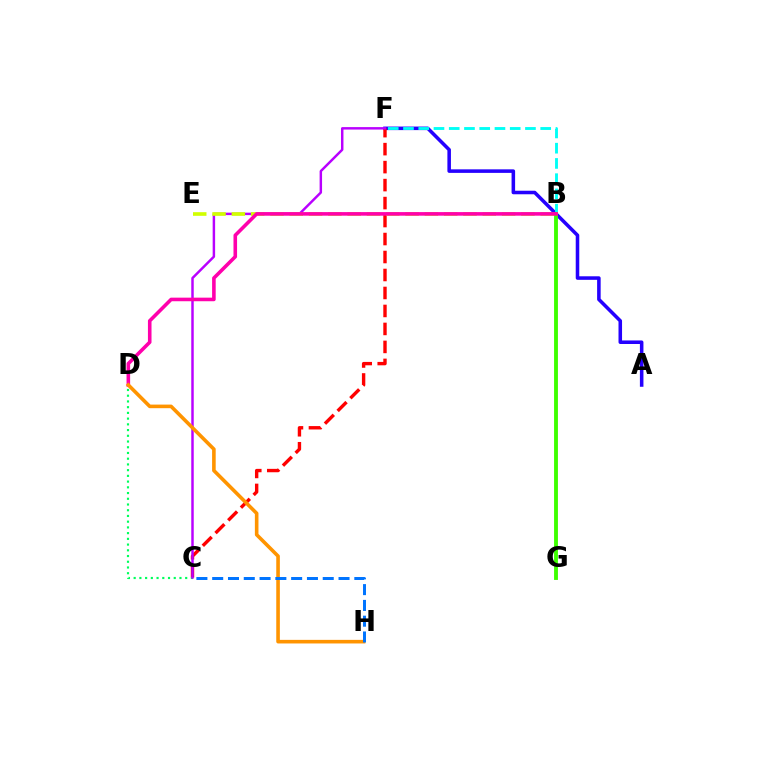{('A', 'F'): [{'color': '#2500ff', 'line_style': 'solid', 'thickness': 2.55}], ('C', 'F'): [{'color': '#ff0000', 'line_style': 'dashed', 'thickness': 2.44}, {'color': '#b900ff', 'line_style': 'solid', 'thickness': 1.77}], ('B', 'F'): [{'color': '#00fff6', 'line_style': 'dashed', 'thickness': 2.07}], ('C', 'D'): [{'color': '#00ff5c', 'line_style': 'dotted', 'thickness': 1.56}], ('B', 'E'): [{'color': '#d1ff00', 'line_style': 'dashed', 'thickness': 2.62}], ('B', 'G'): [{'color': '#3dff00', 'line_style': 'solid', 'thickness': 2.78}], ('B', 'D'): [{'color': '#ff00ac', 'line_style': 'solid', 'thickness': 2.58}], ('D', 'H'): [{'color': '#ff9400', 'line_style': 'solid', 'thickness': 2.59}], ('C', 'H'): [{'color': '#0074ff', 'line_style': 'dashed', 'thickness': 2.15}]}